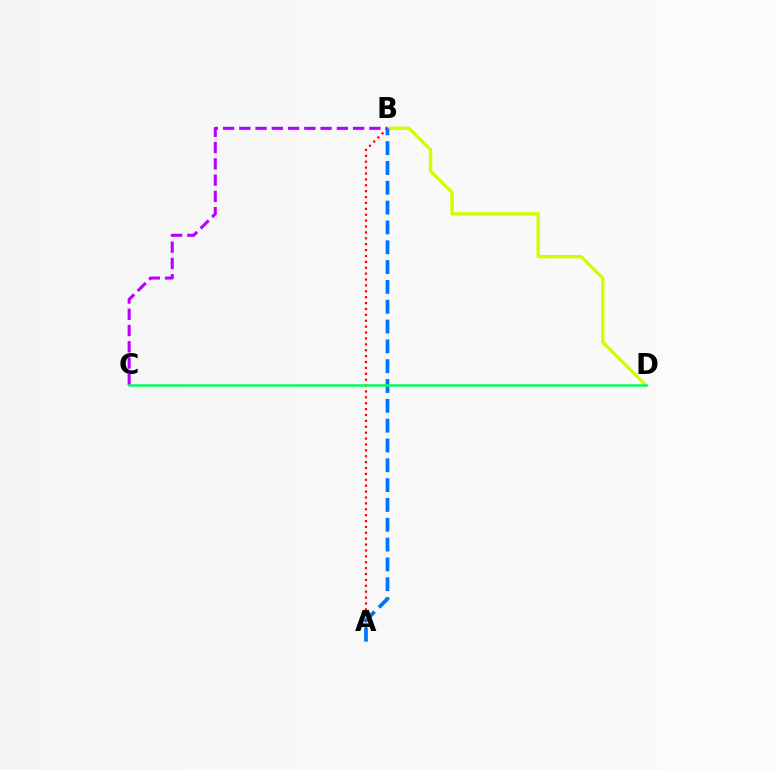{('A', 'B'): [{'color': '#ff0000', 'line_style': 'dotted', 'thickness': 1.6}, {'color': '#0074ff', 'line_style': 'dashed', 'thickness': 2.69}], ('B', 'D'): [{'color': '#d1ff00', 'line_style': 'solid', 'thickness': 2.48}], ('B', 'C'): [{'color': '#b900ff', 'line_style': 'dashed', 'thickness': 2.21}], ('C', 'D'): [{'color': '#00ff5c', 'line_style': 'solid', 'thickness': 1.81}]}